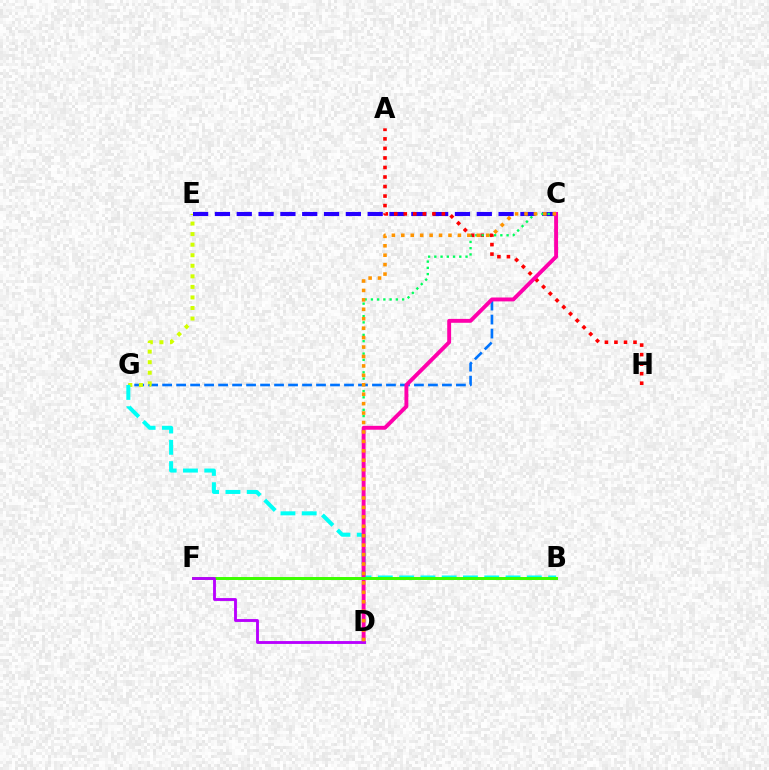{('C', 'G'): [{'color': '#0074ff', 'line_style': 'dashed', 'thickness': 1.9}], ('E', 'G'): [{'color': '#d1ff00', 'line_style': 'dotted', 'thickness': 2.87}], ('B', 'G'): [{'color': '#00fff6', 'line_style': 'dashed', 'thickness': 2.89}], ('C', 'E'): [{'color': '#2500ff', 'line_style': 'dashed', 'thickness': 2.96}], ('A', 'H'): [{'color': '#ff0000', 'line_style': 'dotted', 'thickness': 2.59}], ('C', 'D'): [{'color': '#00ff5c', 'line_style': 'dotted', 'thickness': 1.7}, {'color': '#ff00ac', 'line_style': 'solid', 'thickness': 2.8}, {'color': '#ff9400', 'line_style': 'dotted', 'thickness': 2.56}], ('B', 'F'): [{'color': '#3dff00', 'line_style': 'solid', 'thickness': 2.14}], ('D', 'F'): [{'color': '#b900ff', 'line_style': 'solid', 'thickness': 2.06}]}